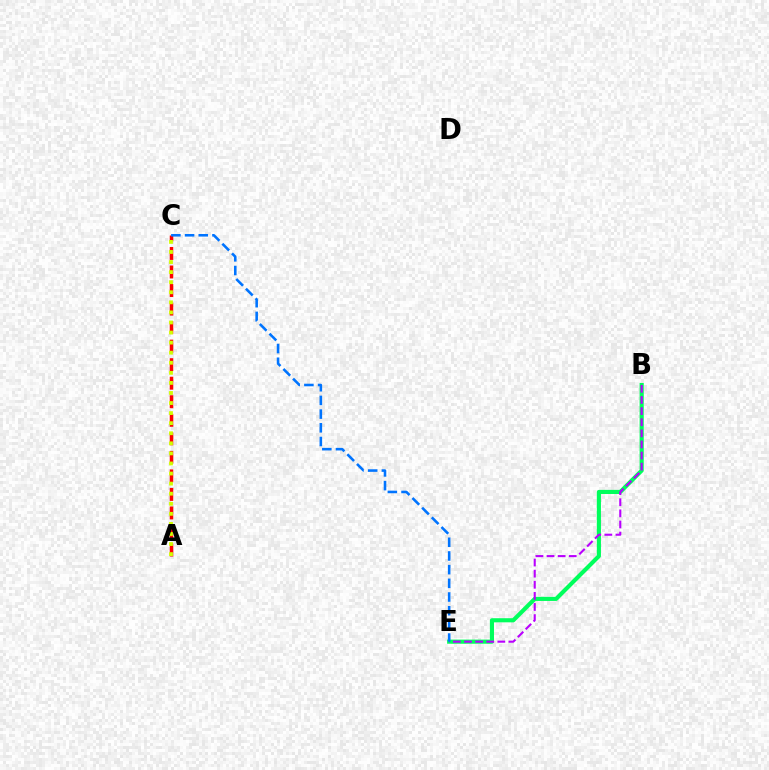{('A', 'C'): [{'color': '#ff0000', 'line_style': 'dashed', 'thickness': 2.52}, {'color': '#d1ff00', 'line_style': 'dotted', 'thickness': 2.74}], ('B', 'E'): [{'color': '#00ff5c', 'line_style': 'solid', 'thickness': 2.97}, {'color': '#b900ff', 'line_style': 'dashed', 'thickness': 1.51}], ('C', 'E'): [{'color': '#0074ff', 'line_style': 'dashed', 'thickness': 1.86}]}